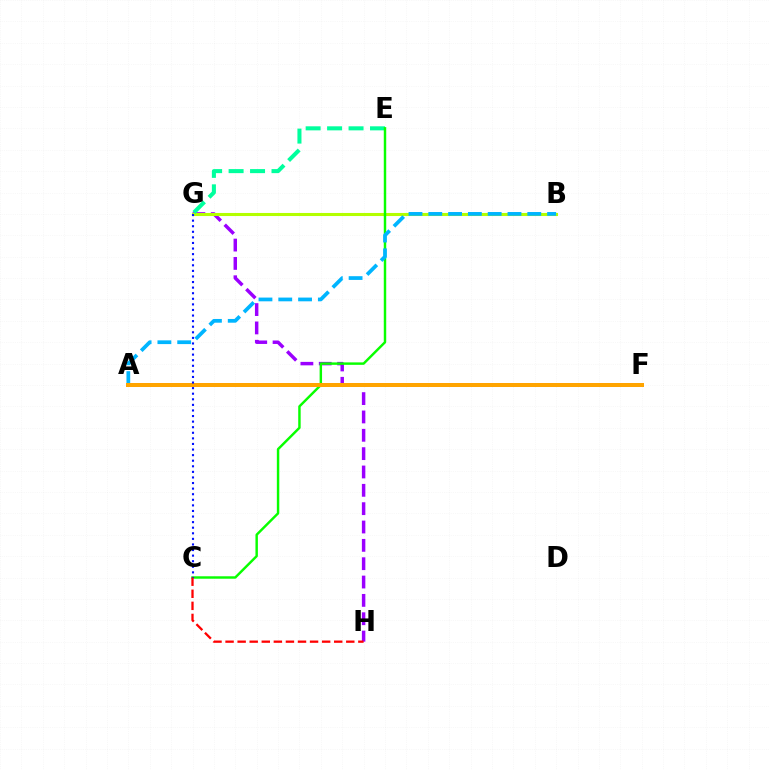{('G', 'H'): [{'color': '#9b00ff', 'line_style': 'dashed', 'thickness': 2.49}], ('B', 'G'): [{'color': '#b3ff00', 'line_style': 'solid', 'thickness': 2.2}], ('E', 'G'): [{'color': '#00ff9d', 'line_style': 'dashed', 'thickness': 2.92}], ('C', 'E'): [{'color': '#08ff00', 'line_style': 'solid', 'thickness': 1.76}], ('A', 'F'): [{'color': '#ff00bd', 'line_style': 'solid', 'thickness': 2.75}, {'color': '#ffa500', 'line_style': 'solid', 'thickness': 2.87}], ('A', 'B'): [{'color': '#00b5ff', 'line_style': 'dashed', 'thickness': 2.69}], ('C', 'G'): [{'color': '#0010ff', 'line_style': 'dotted', 'thickness': 1.52}], ('C', 'H'): [{'color': '#ff0000', 'line_style': 'dashed', 'thickness': 1.64}]}